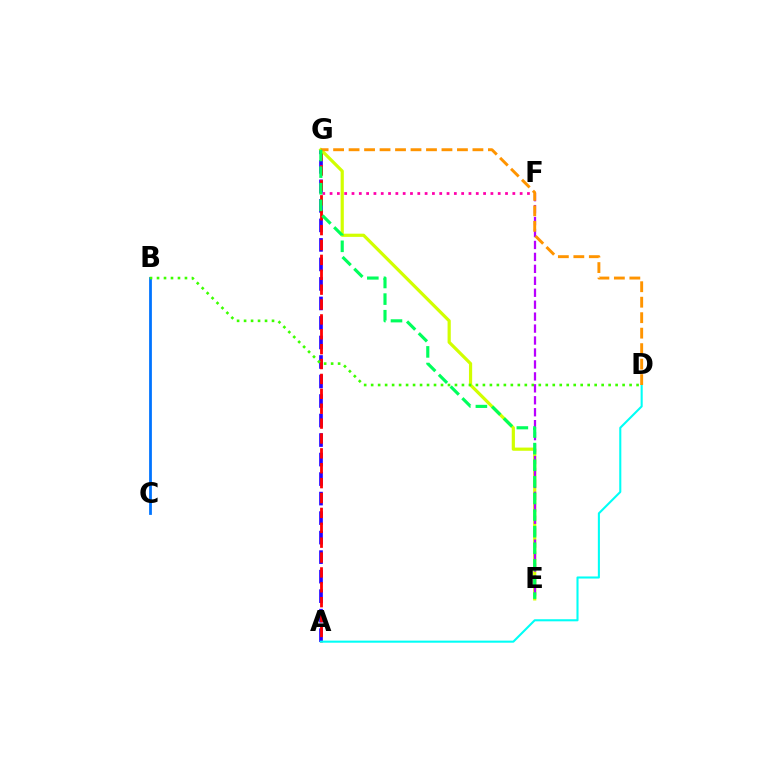{('A', 'G'): [{'color': '#2500ff', 'line_style': 'dashed', 'thickness': 2.65}, {'color': '#ff0000', 'line_style': 'dashed', 'thickness': 2.02}], ('F', 'G'): [{'color': '#ff00ac', 'line_style': 'dotted', 'thickness': 1.99}], ('B', 'C'): [{'color': '#0074ff', 'line_style': 'solid', 'thickness': 2.0}], ('A', 'D'): [{'color': '#00fff6', 'line_style': 'solid', 'thickness': 1.5}], ('E', 'G'): [{'color': '#d1ff00', 'line_style': 'solid', 'thickness': 2.3}, {'color': '#00ff5c', 'line_style': 'dashed', 'thickness': 2.26}], ('B', 'D'): [{'color': '#3dff00', 'line_style': 'dotted', 'thickness': 1.9}], ('E', 'F'): [{'color': '#b900ff', 'line_style': 'dashed', 'thickness': 1.62}], ('D', 'G'): [{'color': '#ff9400', 'line_style': 'dashed', 'thickness': 2.1}]}